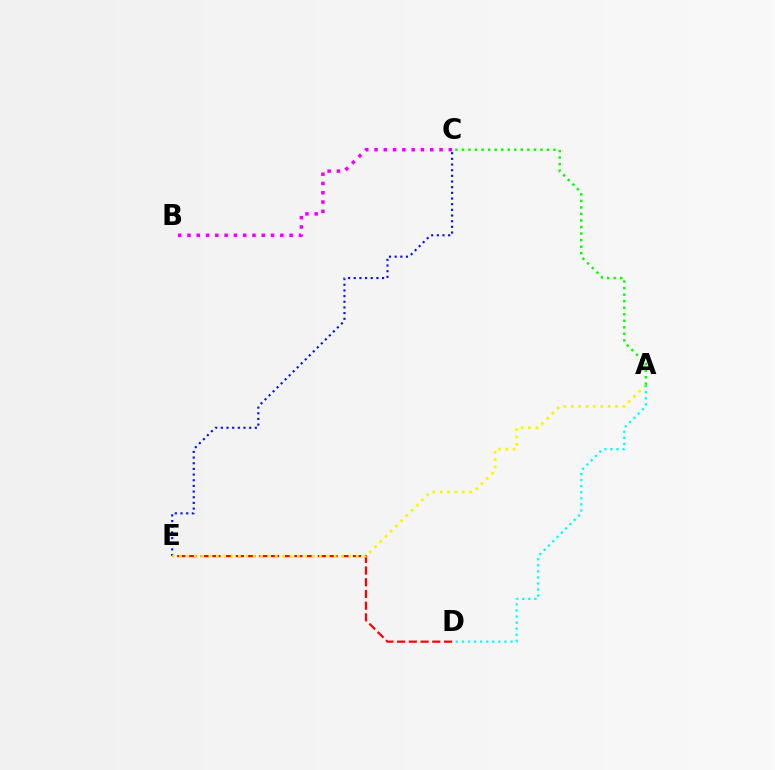{('D', 'E'): [{'color': '#ff0000', 'line_style': 'dashed', 'thickness': 1.59}], ('C', 'E'): [{'color': '#0010ff', 'line_style': 'dotted', 'thickness': 1.54}], ('B', 'C'): [{'color': '#ee00ff', 'line_style': 'dotted', 'thickness': 2.52}], ('A', 'C'): [{'color': '#08ff00', 'line_style': 'dotted', 'thickness': 1.78}], ('A', 'E'): [{'color': '#fcf500', 'line_style': 'dotted', 'thickness': 2.0}], ('A', 'D'): [{'color': '#00fff6', 'line_style': 'dotted', 'thickness': 1.65}]}